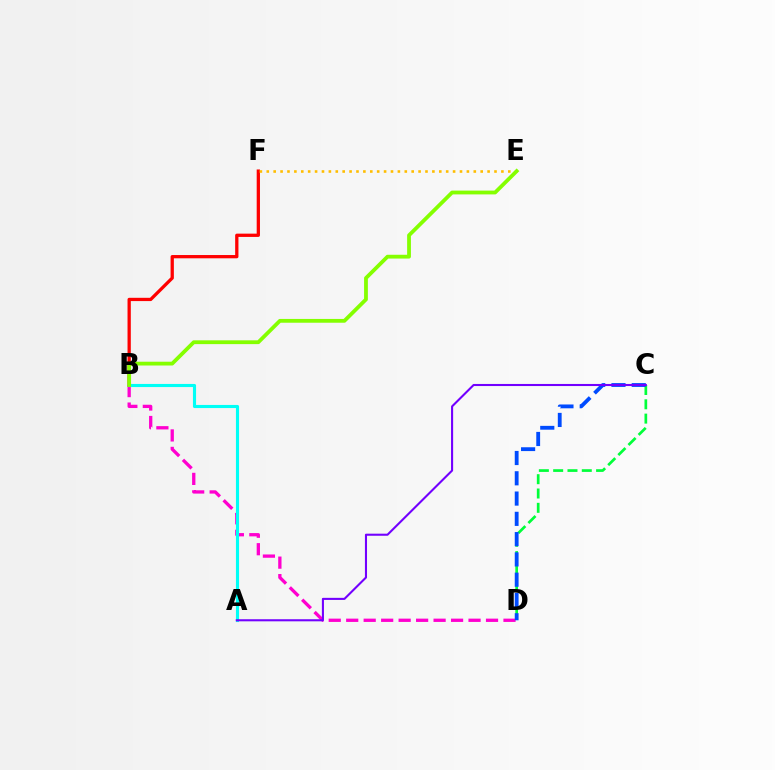{('C', 'D'): [{'color': '#00ff39', 'line_style': 'dashed', 'thickness': 1.94}, {'color': '#004bff', 'line_style': 'dashed', 'thickness': 2.76}], ('B', 'F'): [{'color': '#ff0000', 'line_style': 'solid', 'thickness': 2.36}], ('E', 'F'): [{'color': '#ffbd00', 'line_style': 'dotted', 'thickness': 1.87}], ('B', 'D'): [{'color': '#ff00cf', 'line_style': 'dashed', 'thickness': 2.37}], ('A', 'B'): [{'color': '#00fff6', 'line_style': 'solid', 'thickness': 2.24}], ('B', 'E'): [{'color': '#84ff00', 'line_style': 'solid', 'thickness': 2.73}], ('A', 'C'): [{'color': '#7200ff', 'line_style': 'solid', 'thickness': 1.5}]}